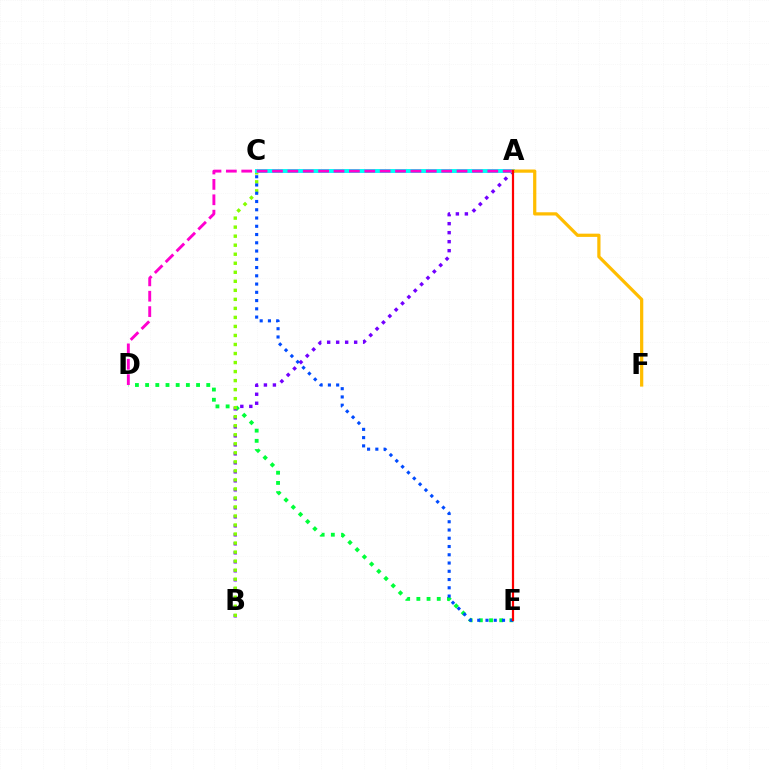{('D', 'E'): [{'color': '#00ff39', 'line_style': 'dotted', 'thickness': 2.77}], ('A', 'B'): [{'color': '#7200ff', 'line_style': 'dotted', 'thickness': 2.44}], ('B', 'C'): [{'color': '#84ff00', 'line_style': 'dotted', 'thickness': 2.45}], ('A', 'C'): [{'color': '#00fff6', 'line_style': 'solid', 'thickness': 2.84}], ('A', 'D'): [{'color': '#ff00cf', 'line_style': 'dashed', 'thickness': 2.09}], ('A', 'F'): [{'color': '#ffbd00', 'line_style': 'solid', 'thickness': 2.32}], ('C', 'E'): [{'color': '#004bff', 'line_style': 'dotted', 'thickness': 2.24}], ('A', 'E'): [{'color': '#ff0000', 'line_style': 'solid', 'thickness': 1.59}]}